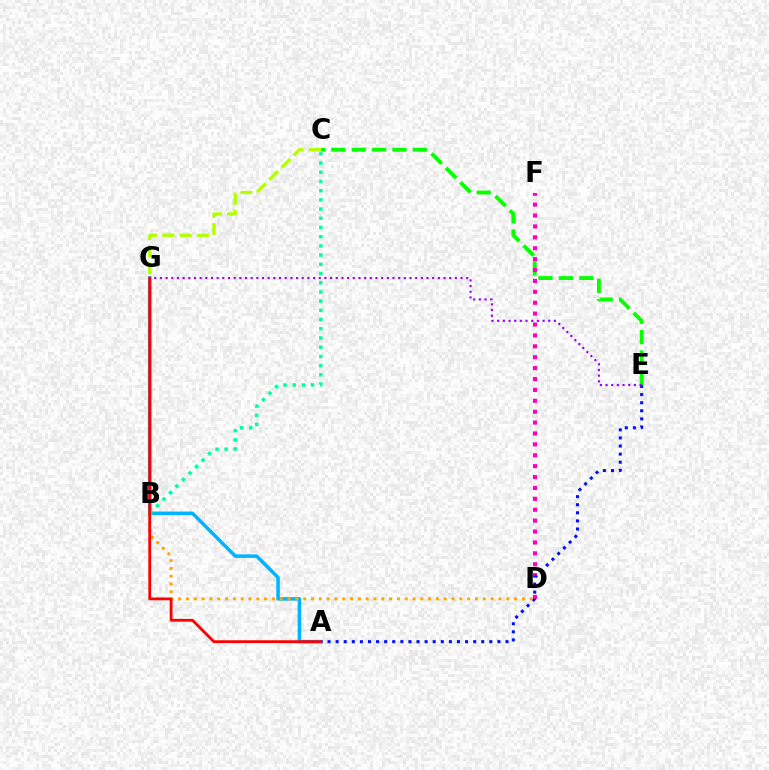{('C', 'E'): [{'color': '#08ff00', 'line_style': 'dashed', 'thickness': 2.77}], ('D', 'F'): [{'color': '#ff00bd', 'line_style': 'dotted', 'thickness': 2.96}], ('A', 'G'): [{'color': '#00b5ff', 'line_style': 'solid', 'thickness': 2.55}, {'color': '#ff0000', 'line_style': 'solid', 'thickness': 2.02}], ('A', 'E'): [{'color': '#0010ff', 'line_style': 'dotted', 'thickness': 2.2}], ('B', 'D'): [{'color': '#ffa500', 'line_style': 'dotted', 'thickness': 2.12}], ('C', 'G'): [{'color': '#b3ff00', 'line_style': 'dashed', 'thickness': 2.34}], ('B', 'C'): [{'color': '#00ff9d', 'line_style': 'dotted', 'thickness': 2.5}], ('E', 'G'): [{'color': '#9b00ff', 'line_style': 'dotted', 'thickness': 1.54}]}